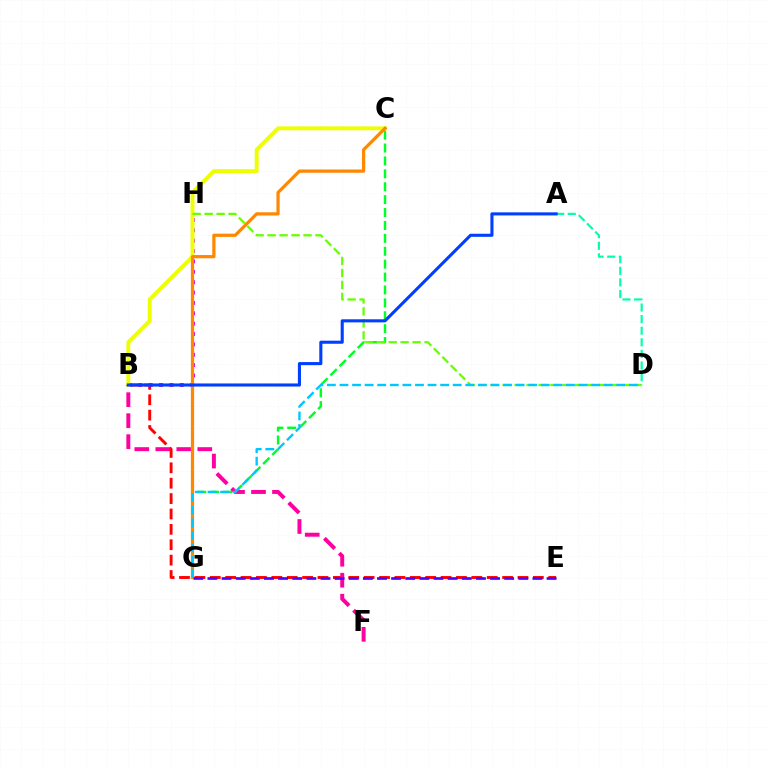{('B', 'E'): [{'color': '#ff0000', 'line_style': 'dashed', 'thickness': 2.09}], ('C', 'G'): [{'color': '#00ff27', 'line_style': 'dashed', 'thickness': 1.75}, {'color': '#ff8800', 'line_style': 'solid', 'thickness': 2.32}], ('B', 'H'): [{'color': '#d600ff', 'line_style': 'dotted', 'thickness': 2.82}], ('B', 'C'): [{'color': '#eeff00', 'line_style': 'solid', 'thickness': 2.83}], ('D', 'H'): [{'color': '#66ff00', 'line_style': 'dashed', 'thickness': 1.63}], ('B', 'F'): [{'color': '#ff00a0', 'line_style': 'dashed', 'thickness': 2.85}], ('A', 'D'): [{'color': '#00ffaf', 'line_style': 'dashed', 'thickness': 1.58}], ('A', 'B'): [{'color': '#003fff', 'line_style': 'solid', 'thickness': 2.22}], ('E', 'G'): [{'color': '#4f00ff', 'line_style': 'dashed', 'thickness': 1.92}], ('D', 'G'): [{'color': '#00c7ff', 'line_style': 'dashed', 'thickness': 1.71}]}